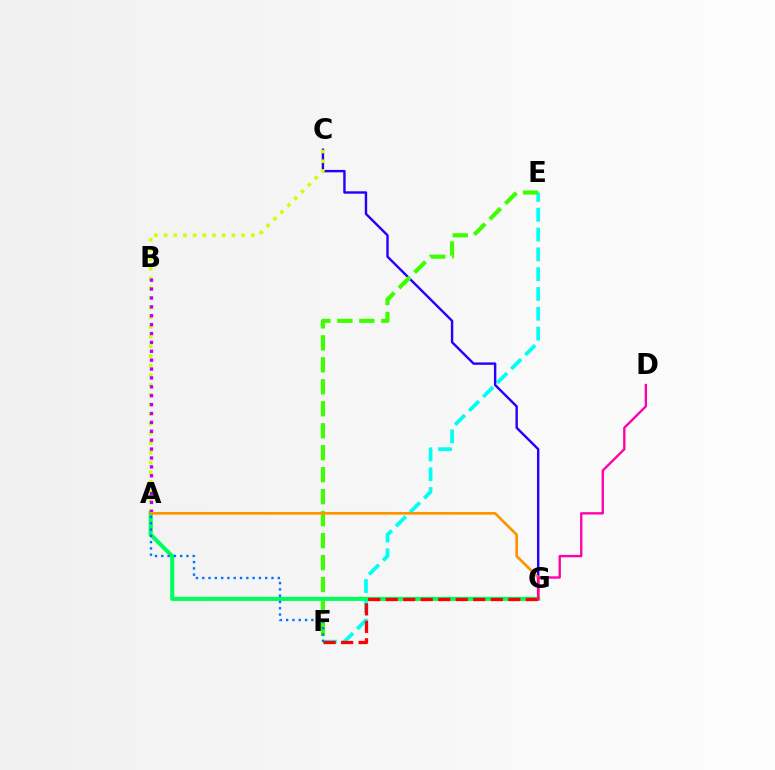{('E', 'F'): [{'color': '#00fff6', 'line_style': 'dashed', 'thickness': 2.69}, {'color': '#3dff00', 'line_style': 'dashed', 'thickness': 2.99}], ('C', 'G'): [{'color': '#2500ff', 'line_style': 'solid', 'thickness': 1.73}], ('A', 'C'): [{'color': '#d1ff00', 'line_style': 'dotted', 'thickness': 2.63}], ('A', 'G'): [{'color': '#00ff5c', 'line_style': 'solid', 'thickness': 2.94}, {'color': '#ff9400', 'line_style': 'solid', 'thickness': 1.94}], ('A', 'B'): [{'color': '#b900ff', 'line_style': 'dotted', 'thickness': 2.42}], ('A', 'F'): [{'color': '#0074ff', 'line_style': 'dotted', 'thickness': 1.71}], ('F', 'G'): [{'color': '#ff0000', 'line_style': 'dashed', 'thickness': 2.38}], ('D', 'G'): [{'color': '#ff00ac', 'line_style': 'solid', 'thickness': 1.69}]}